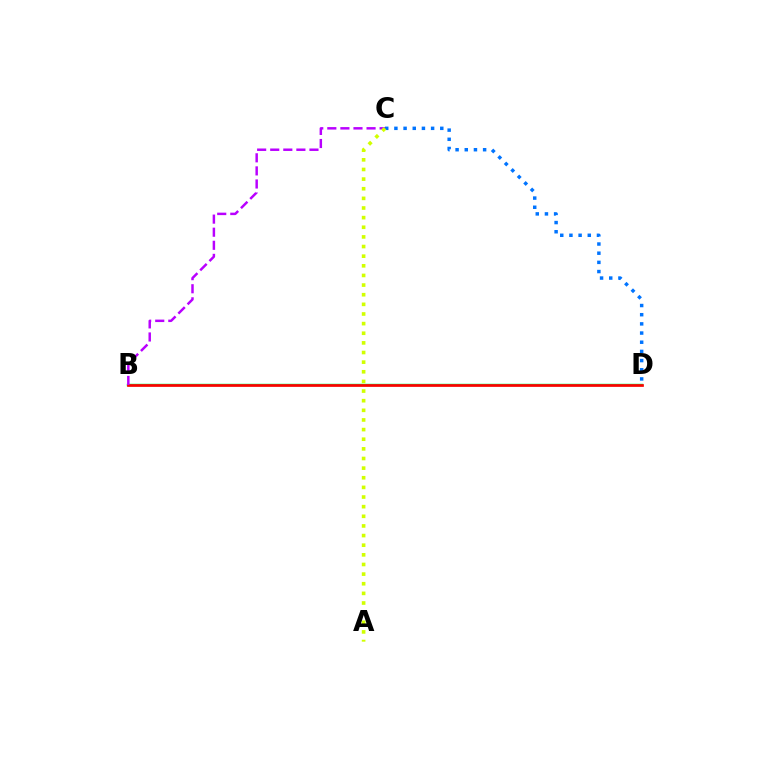{('B', 'D'): [{'color': '#00ff5c', 'line_style': 'solid', 'thickness': 1.78}, {'color': '#ff0000', 'line_style': 'solid', 'thickness': 1.94}], ('C', 'D'): [{'color': '#0074ff', 'line_style': 'dotted', 'thickness': 2.49}], ('B', 'C'): [{'color': '#b900ff', 'line_style': 'dashed', 'thickness': 1.78}], ('A', 'C'): [{'color': '#d1ff00', 'line_style': 'dotted', 'thickness': 2.62}]}